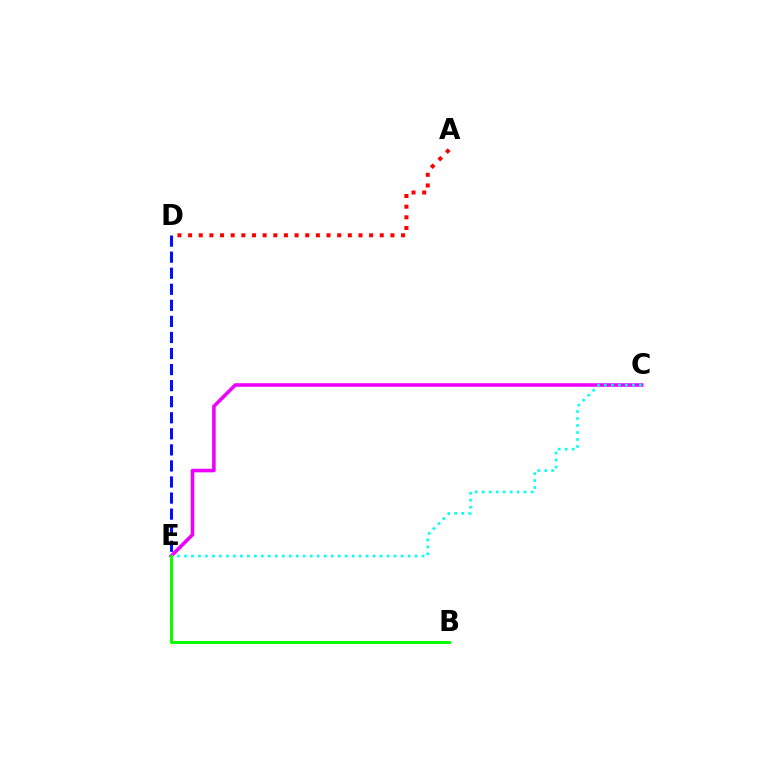{('C', 'E'): [{'color': '#ee00ff', 'line_style': 'solid', 'thickness': 2.57}, {'color': '#00fff6', 'line_style': 'dotted', 'thickness': 1.9}], ('D', 'E'): [{'color': '#0010ff', 'line_style': 'dashed', 'thickness': 2.18}], ('B', 'E'): [{'color': '#fcf500', 'line_style': 'dashed', 'thickness': 2.19}, {'color': '#08ff00', 'line_style': 'solid', 'thickness': 2.13}], ('A', 'D'): [{'color': '#ff0000', 'line_style': 'dotted', 'thickness': 2.89}]}